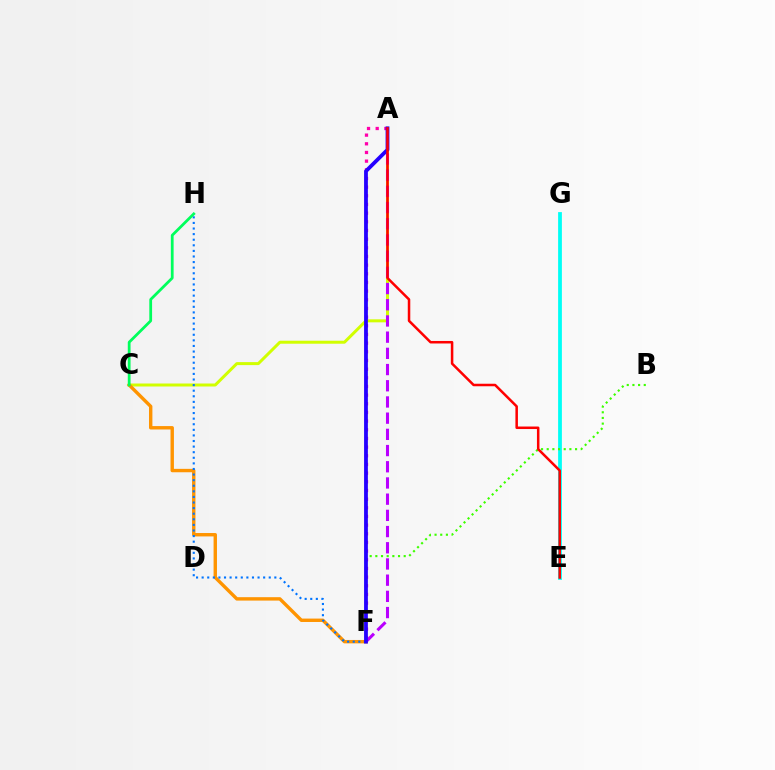{('A', 'C'): [{'color': '#d1ff00', 'line_style': 'solid', 'thickness': 2.16}], ('C', 'F'): [{'color': '#ff9400', 'line_style': 'solid', 'thickness': 2.45}], ('A', 'F'): [{'color': '#ff00ac', 'line_style': 'dotted', 'thickness': 2.35}, {'color': '#b900ff', 'line_style': 'dashed', 'thickness': 2.2}, {'color': '#2500ff', 'line_style': 'solid', 'thickness': 2.73}], ('E', 'G'): [{'color': '#00fff6', 'line_style': 'solid', 'thickness': 2.72}], ('F', 'H'): [{'color': '#0074ff', 'line_style': 'dotted', 'thickness': 1.52}], ('B', 'F'): [{'color': '#3dff00', 'line_style': 'dotted', 'thickness': 1.54}], ('C', 'H'): [{'color': '#00ff5c', 'line_style': 'solid', 'thickness': 2.0}], ('A', 'E'): [{'color': '#ff0000', 'line_style': 'solid', 'thickness': 1.81}]}